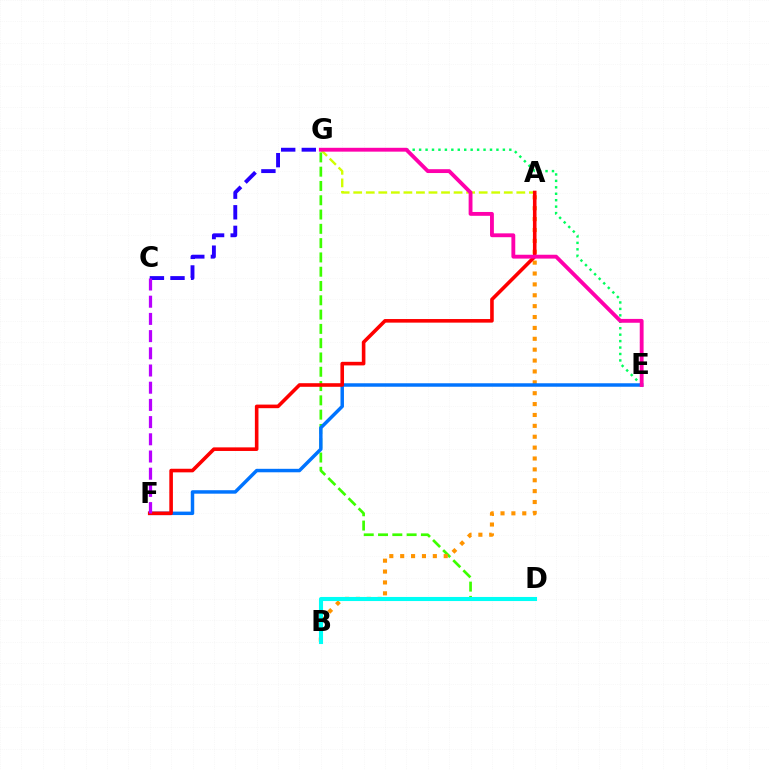{('E', 'G'): [{'color': '#00ff5c', 'line_style': 'dotted', 'thickness': 1.75}, {'color': '#ff00ac', 'line_style': 'solid', 'thickness': 2.77}], ('D', 'G'): [{'color': '#3dff00', 'line_style': 'dashed', 'thickness': 1.94}], ('A', 'B'): [{'color': '#ff9400', 'line_style': 'dotted', 'thickness': 2.96}], ('A', 'G'): [{'color': '#d1ff00', 'line_style': 'dashed', 'thickness': 1.7}], ('B', 'D'): [{'color': '#00fff6', 'line_style': 'solid', 'thickness': 2.94}], ('E', 'F'): [{'color': '#0074ff', 'line_style': 'solid', 'thickness': 2.5}], ('A', 'F'): [{'color': '#ff0000', 'line_style': 'solid', 'thickness': 2.59}], ('C', 'G'): [{'color': '#2500ff', 'line_style': 'dashed', 'thickness': 2.8}], ('C', 'F'): [{'color': '#b900ff', 'line_style': 'dashed', 'thickness': 2.34}]}